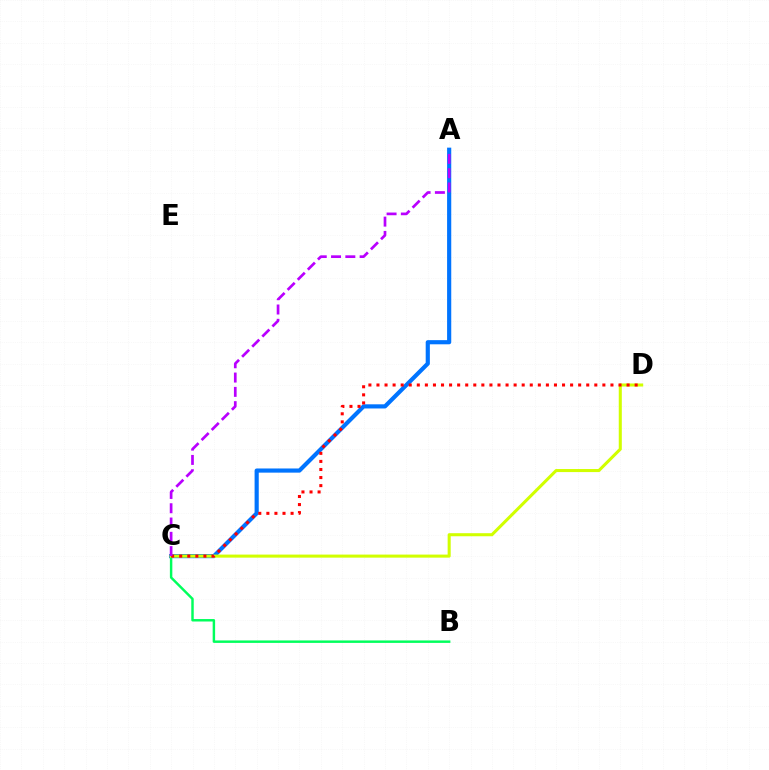{('A', 'C'): [{'color': '#0074ff', 'line_style': 'solid', 'thickness': 2.99}, {'color': '#b900ff', 'line_style': 'dashed', 'thickness': 1.94}], ('B', 'C'): [{'color': '#00ff5c', 'line_style': 'solid', 'thickness': 1.77}], ('C', 'D'): [{'color': '#d1ff00', 'line_style': 'solid', 'thickness': 2.2}, {'color': '#ff0000', 'line_style': 'dotted', 'thickness': 2.19}]}